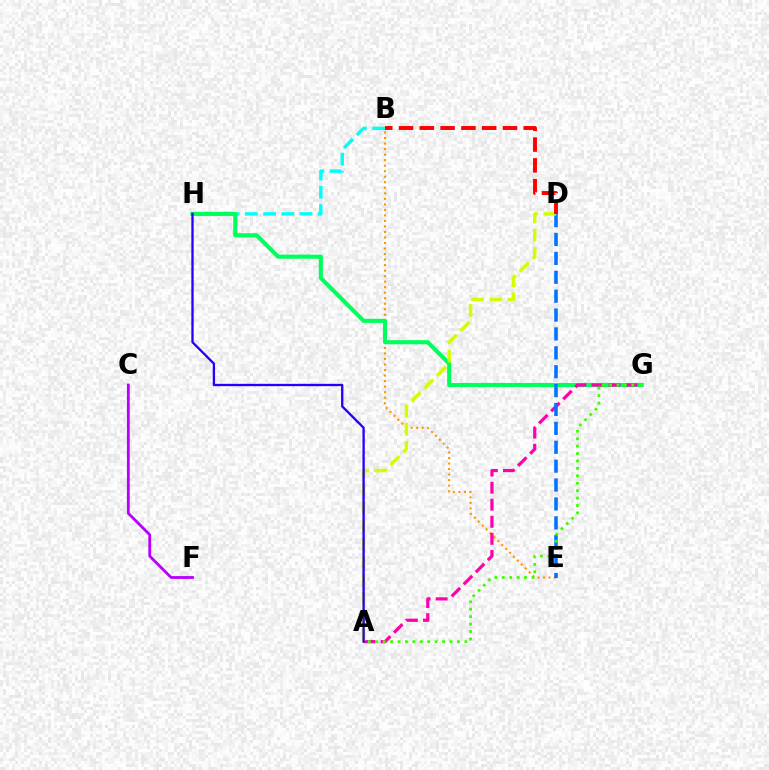{('B', 'H'): [{'color': '#00fff6', 'line_style': 'dashed', 'thickness': 2.47}], ('C', 'F'): [{'color': '#b900ff', 'line_style': 'solid', 'thickness': 2.02}], ('B', 'E'): [{'color': '#ff9400', 'line_style': 'dotted', 'thickness': 1.5}], ('G', 'H'): [{'color': '#00ff5c', 'line_style': 'solid', 'thickness': 2.95}], ('A', 'G'): [{'color': '#ff00ac', 'line_style': 'dashed', 'thickness': 2.32}, {'color': '#3dff00', 'line_style': 'dotted', 'thickness': 2.02}], ('D', 'E'): [{'color': '#0074ff', 'line_style': 'dashed', 'thickness': 2.57}], ('A', 'D'): [{'color': '#d1ff00', 'line_style': 'dashed', 'thickness': 2.47}], ('B', 'D'): [{'color': '#ff0000', 'line_style': 'dashed', 'thickness': 2.82}], ('A', 'H'): [{'color': '#2500ff', 'line_style': 'solid', 'thickness': 1.67}]}